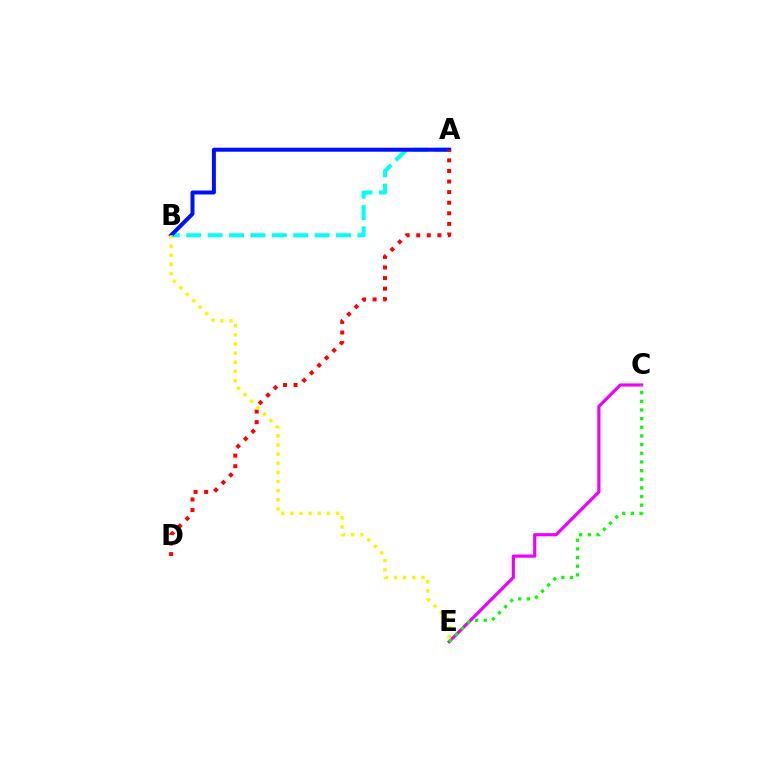{('C', 'E'): [{'color': '#ee00ff', 'line_style': 'solid', 'thickness': 2.28}, {'color': '#08ff00', 'line_style': 'dotted', 'thickness': 2.35}], ('A', 'B'): [{'color': '#00fff6', 'line_style': 'dashed', 'thickness': 2.91}, {'color': '#0010ff', 'line_style': 'solid', 'thickness': 2.87}], ('A', 'D'): [{'color': '#ff0000', 'line_style': 'dotted', 'thickness': 2.88}], ('B', 'E'): [{'color': '#fcf500', 'line_style': 'dotted', 'thickness': 2.48}]}